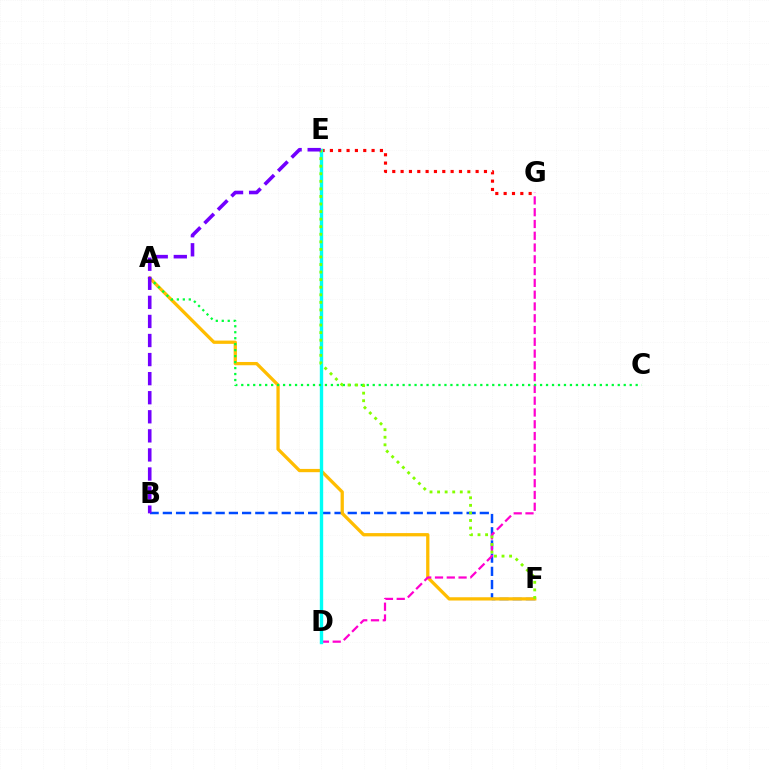{('E', 'G'): [{'color': '#ff0000', 'line_style': 'dotted', 'thickness': 2.26}], ('B', 'F'): [{'color': '#004bff', 'line_style': 'dashed', 'thickness': 1.79}], ('A', 'F'): [{'color': '#ffbd00', 'line_style': 'solid', 'thickness': 2.36}], ('D', 'G'): [{'color': '#ff00cf', 'line_style': 'dashed', 'thickness': 1.6}], ('D', 'E'): [{'color': '#00fff6', 'line_style': 'solid', 'thickness': 2.43}], ('A', 'C'): [{'color': '#00ff39', 'line_style': 'dotted', 'thickness': 1.62}], ('E', 'F'): [{'color': '#84ff00', 'line_style': 'dotted', 'thickness': 2.06}], ('B', 'E'): [{'color': '#7200ff', 'line_style': 'dashed', 'thickness': 2.59}]}